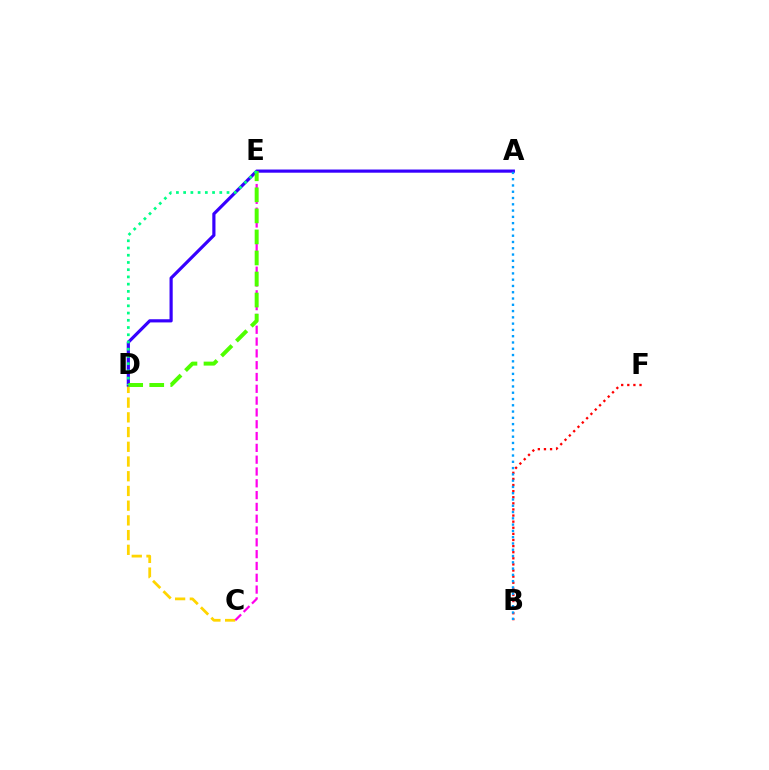{('C', 'D'): [{'color': '#ffd500', 'line_style': 'dashed', 'thickness': 2.0}], ('A', 'D'): [{'color': '#3700ff', 'line_style': 'solid', 'thickness': 2.29}], ('B', 'F'): [{'color': '#ff0000', 'line_style': 'dotted', 'thickness': 1.66}], ('C', 'E'): [{'color': '#ff00ed', 'line_style': 'dashed', 'thickness': 1.6}], ('A', 'B'): [{'color': '#009eff', 'line_style': 'dotted', 'thickness': 1.71}], ('D', 'E'): [{'color': '#4fff00', 'line_style': 'dashed', 'thickness': 2.86}, {'color': '#00ff86', 'line_style': 'dotted', 'thickness': 1.96}]}